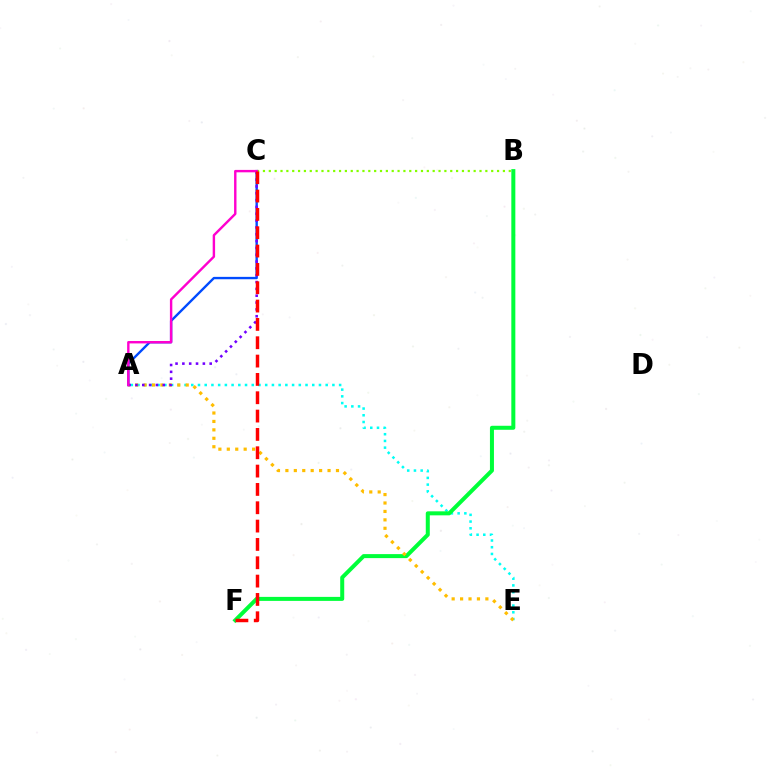{('A', 'E'): [{'color': '#00fff6', 'line_style': 'dotted', 'thickness': 1.83}, {'color': '#ffbd00', 'line_style': 'dotted', 'thickness': 2.29}], ('B', 'C'): [{'color': '#84ff00', 'line_style': 'dotted', 'thickness': 1.59}], ('A', 'C'): [{'color': '#004bff', 'line_style': 'solid', 'thickness': 1.71}, {'color': '#7200ff', 'line_style': 'dotted', 'thickness': 1.86}, {'color': '#ff00cf', 'line_style': 'solid', 'thickness': 1.73}], ('B', 'F'): [{'color': '#00ff39', 'line_style': 'solid', 'thickness': 2.88}], ('C', 'F'): [{'color': '#ff0000', 'line_style': 'dashed', 'thickness': 2.49}]}